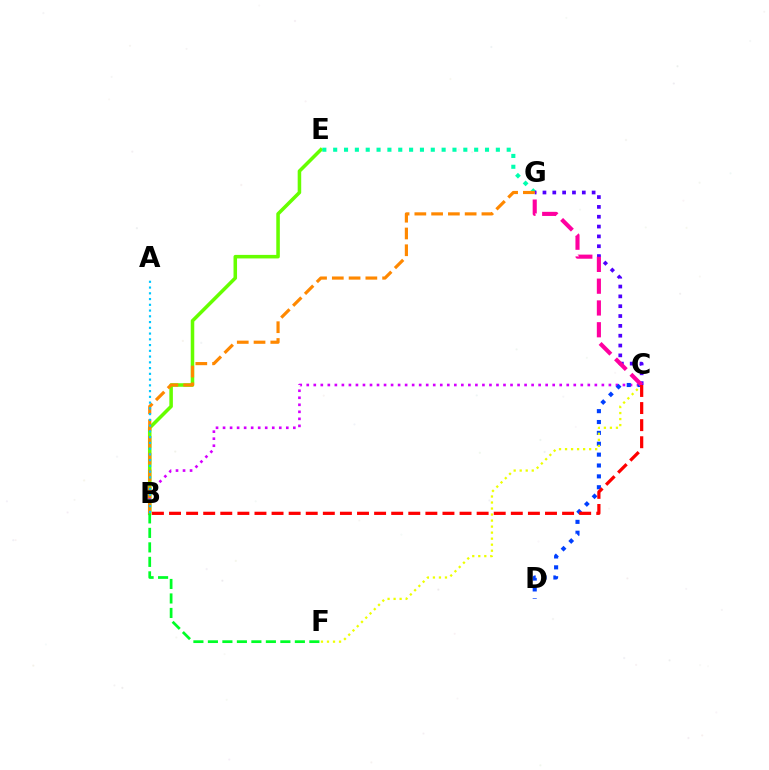{('B', 'E'): [{'color': '#66ff00', 'line_style': 'solid', 'thickness': 2.54}], ('B', 'C'): [{'color': '#d600ff', 'line_style': 'dotted', 'thickness': 1.91}, {'color': '#ff0000', 'line_style': 'dashed', 'thickness': 2.32}], ('B', 'F'): [{'color': '#00ff27', 'line_style': 'dashed', 'thickness': 1.97}], ('E', 'G'): [{'color': '#00ffaf', 'line_style': 'dotted', 'thickness': 2.95}], ('C', 'D'): [{'color': '#003fff', 'line_style': 'dotted', 'thickness': 2.95}], ('C', 'F'): [{'color': '#eeff00', 'line_style': 'dotted', 'thickness': 1.64}], ('C', 'G'): [{'color': '#4f00ff', 'line_style': 'dotted', 'thickness': 2.67}, {'color': '#ff00a0', 'line_style': 'dashed', 'thickness': 2.96}], ('B', 'G'): [{'color': '#ff8800', 'line_style': 'dashed', 'thickness': 2.28}], ('A', 'B'): [{'color': '#00c7ff', 'line_style': 'dotted', 'thickness': 1.56}]}